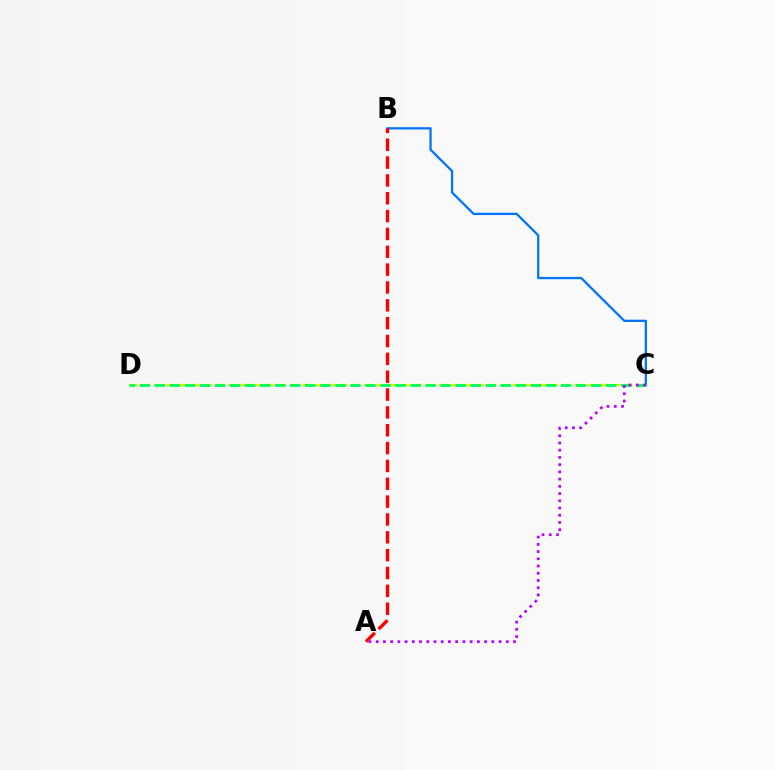{('B', 'C'): [{'color': '#0074ff', 'line_style': 'solid', 'thickness': 1.63}], ('C', 'D'): [{'color': '#d1ff00', 'line_style': 'dashed', 'thickness': 1.68}, {'color': '#00ff5c', 'line_style': 'dashed', 'thickness': 2.04}], ('A', 'B'): [{'color': '#ff0000', 'line_style': 'dashed', 'thickness': 2.42}], ('A', 'C'): [{'color': '#b900ff', 'line_style': 'dotted', 'thickness': 1.96}]}